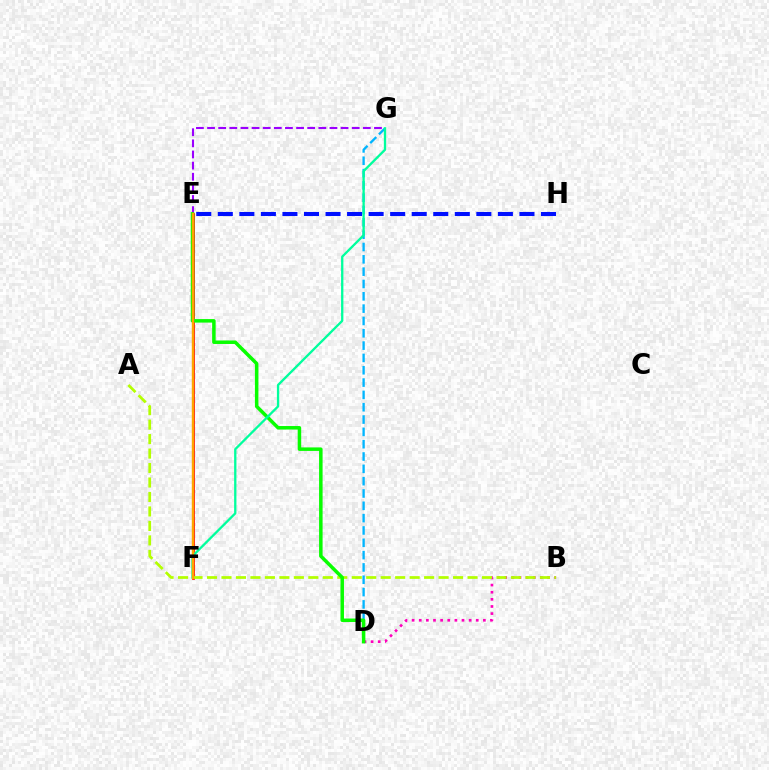{('E', 'G'): [{'color': '#9b00ff', 'line_style': 'dashed', 'thickness': 1.51}], ('D', 'G'): [{'color': '#00b5ff', 'line_style': 'dashed', 'thickness': 1.67}], ('E', 'F'): [{'color': '#ff0000', 'line_style': 'solid', 'thickness': 1.94}, {'color': '#ffa500', 'line_style': 'solid', 'thickness': 1.74}], ('B', 'D'): [{'color': '#ff00bd', 'line_style': 'dotted', 'thickness': 1.94}], ('A', 'B'): [{'color': '#b3ff00', 'line_style': 'dashed', 'thickness': 1.97}], ('D', 'E'): [{'color': '#08ff00', 'line_style': 'solid', 'thickness': 2.52}], ('E', 'H'): [{'color': '#0010ff', 'line_style': 'dashed', 'thickness': 2.93}], ('F', 'G'): [{'color': '#00ff9d', 'line_style': 'solid', 'thickness': 1.66}]}